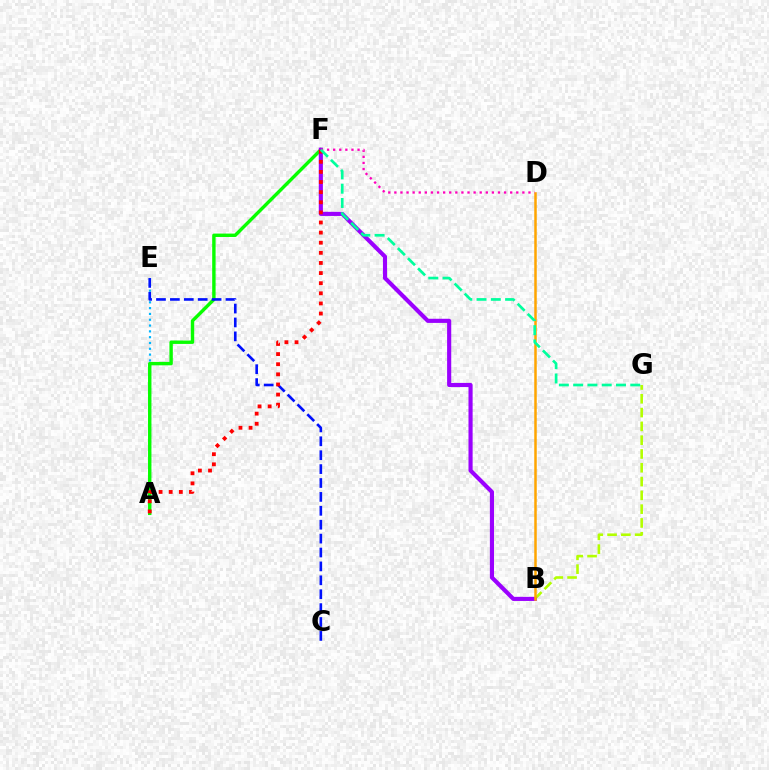{('A', 'E'): [{'color': '#00b5ff', 'line_style': 'dotted', 'thickness': 1.58}], ('B', 'G'): [{'color': '#b3ff00', 'line_style': 'dashed', 'thickness': 1.87}], ('A', 'F'): [{'color': '#08ff00', 'line_style': 'solid', 'thickness': 2.45}, {'color': '#ff0000', 'line_style': 'dotted', 'thickness': 2.75}], ('C', 'E'): [{'color': '#0010ff', 'line_style': 'dashed', 'thickness': 1.89}], ('B', 'F'): [{'color': '#9b00ff', 'line_style': 'solid', 'thickness': 2.97}], ('B', 'D'): [{'color': '#ffa500', 'line_style': 'solid', 'thickness': 1.8}], ('D', 'F'): [{'color': '#ff00bd', 'line_style': 'dotted', 'thickness': 1.66}], ('F', 'G'): [{'color': '#00ff9d', 'line_style': 'dashed', 'thickness': 1.94}]}